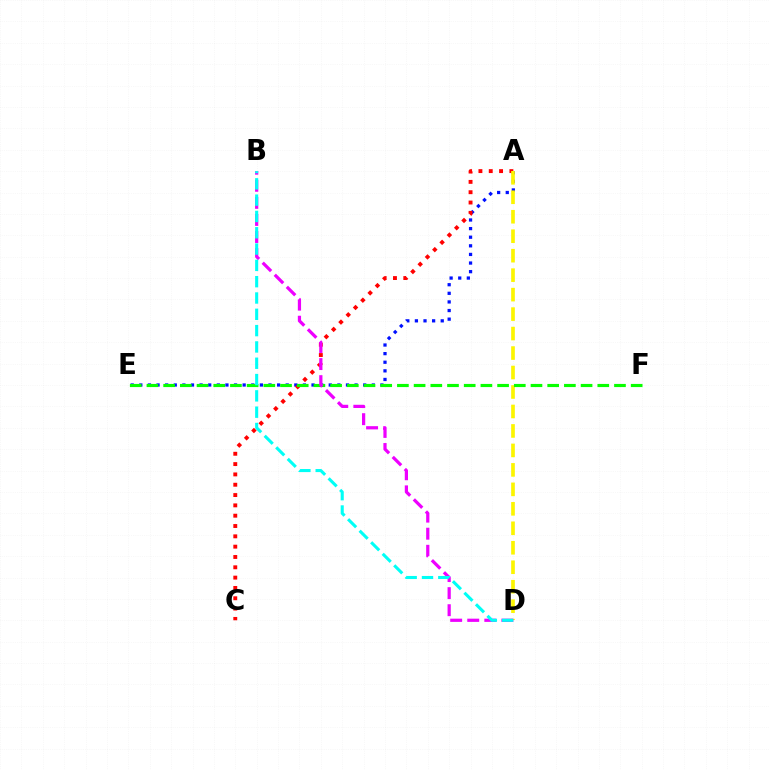{('A', 'E'): [{'color': '#0010ff', 'line_style': 'dotted', 'thickness': 2.34}], ('A', 'C'): [{'color': '#ff0000', 'line_style': 'dotted', 'thickness': 2.8}], ('A', 'D'): [{'color': '#fcf500', 'line_style': 'dashed', 'thickness': 2.65}], ('E', 'F'): [{'color': '#08ff00', 'line_style': 'dashed', 'thickness': 2.27}], ('B', 'D'): [{'color': '#ee00ff', 'line_style': 'dashed', 'thickness': 2.32}, {'color': '#00fff6', 'line_style': 'dashed', 'thickness': 2.22}]}